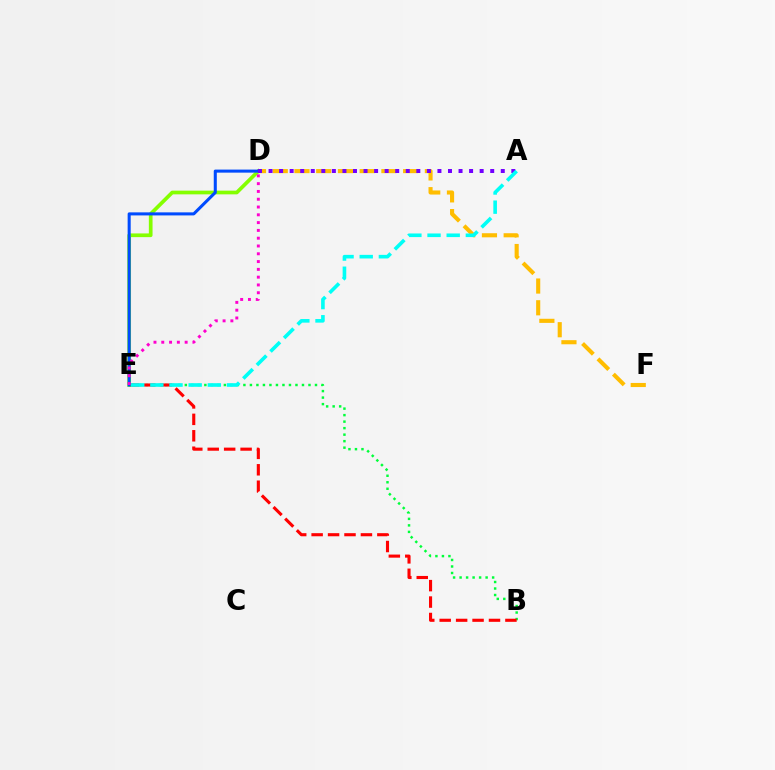{('D', 'F'): [{'color': '#ffbd00', 'line_style': 'dashed', 'thickness': 2.95}], ('B', 'E'): [{'color': '#00ff39', 'line_style': 'dotted', 'thickness': 1.77}, {'color': '#ff0000', 'line_style': 'dashed', 'thickness': 2.23}], ('D', 'E'): [{'color': '#84ff00', 'line_style': 'solid', 'thickness': 2.67}, {'color': '#004bff', 'line_style': 'solid', 'thickness': 2.2}, {'color': '#ff00cf', 'line_style': 'dotted', 'thickness': 2.12}], ('A', 'D'): [{'color': '#7200ff', 'line_style': 'dotted', 'thickness': 2.87}], ('A', 'E'): [{'color': '#00fff6', 'line_style': 'dashed', 'thickness': 2.6}]}